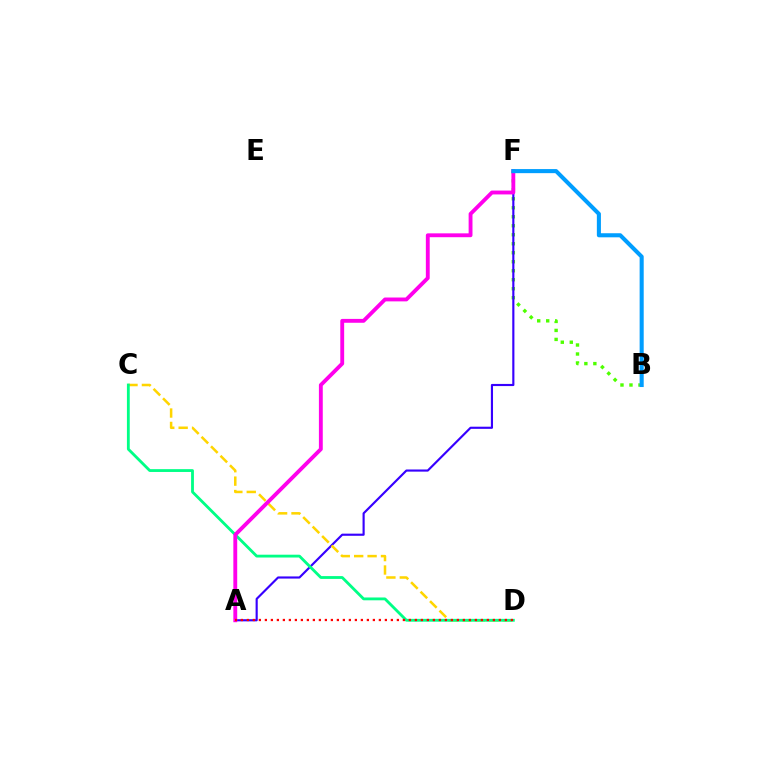{('B', 'F'): [{'color': '#4fff00', 'line_style': 'dotted', 'thickness': 2.44}, {'color': '#009eff', 'line_style': 'solid', 'thickness': 2.93}], ('A', 'F'): [{'color': '#3700ff', 'line_style': 'solid', 'thickness': 1.54}, {'color': '#ff00ed', 'line_style': 'solid', 'thickness': 2.78}], ('C', 'D'): [{'color': '#ffd500', 'line_style': 'dashed', 'thickness': 1.82}, {'color': '#00ff86', 'line_style': 'solid', 'thickness': 2.03}], ('A', 'D'): [{'color': '#ff0000', 'line_style': 'dotted', 'thickness': 1.63}]}